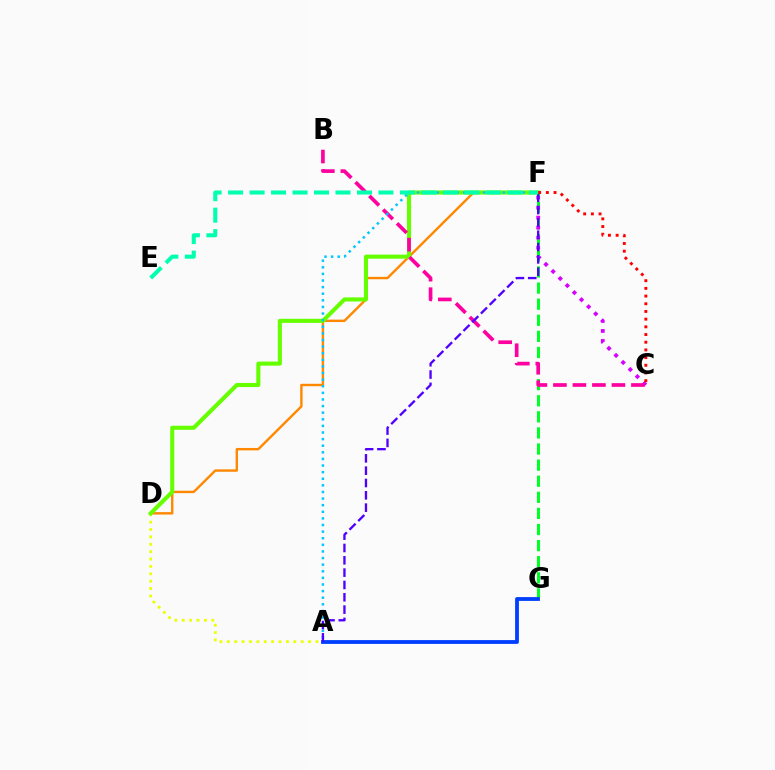{('A', 'D'): [{'color': '#eeff00', 'line_style': 'dotted', 'thickness': 2.01}], ('F', 'G'): [{'color': '#00ff27', 'line_style': 'dashed', 'thickness': 2.19}], ('C', 'F'): [{'color': '#d600ff', 'line_style': 'dotted', 'thickness': 2.72}, {'color': '#ff0000', 'line_style': 'dotted', 'thickness': 2.09}], ('D', 'F'): [{'color': '#ff8800', 'line_style': 'solid', 'thickness': 1.73}, {'color': '#66ff00', 'line_style': 'solid', 'thickness': 2.93}], ('A', 'G'): [{'color': '#003fff', 'line_style': 'solid', 'thickness': 2.74}], ('B', 'C'): [{'color': '#ff00a0', 'line_style': 'dashed', 'thickness': 2.65}], ('A', 'F'): [{'color': '#00c7ff', 'line_style': 'dotted', 'thickness': 1.8}, {'color': '#4f00ff', 'line_style': 'dashed', 'thickness': 1.67}], ('E', 'F'): [{'color': '#00ffaf', 'line_style': 'dashed', 'thickness': 2.92}]}